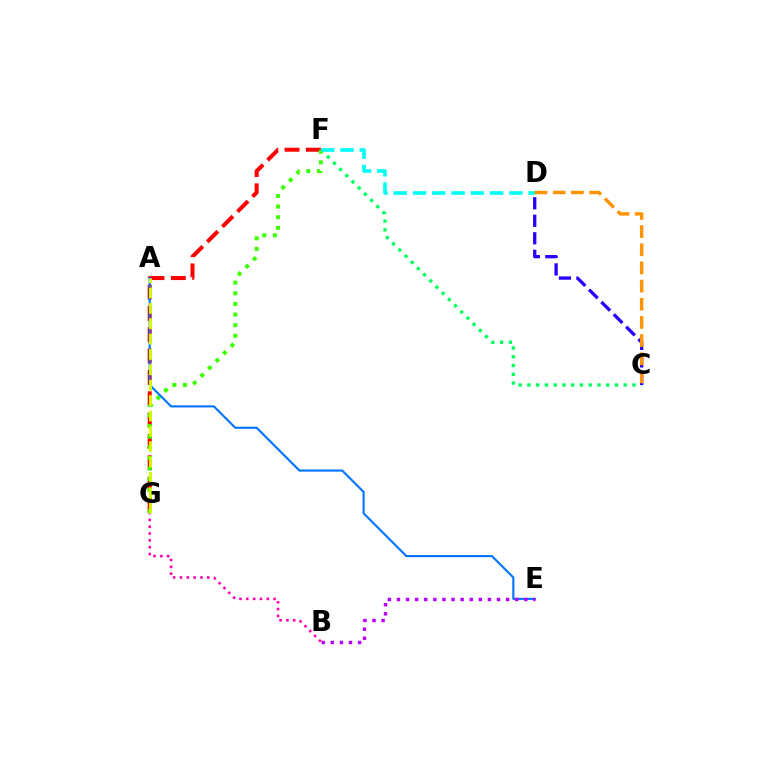{('F', 'G'): [{'color': '#ff0000', 'line_style': 'dashed', 'thickness': 2.9}, {'color': '#3dff00', 'line_style': 'dotted', 'thickness': 2.89}], ('C', 'F'): [{'color': '#00ff5c', 'line_style': 'dotted', 'thickness': 2.38}], ('C', 'D'): [{'color': '#2500ff', 'line_style': 'dashed', 'thickness': 2.38}, {'color': '#ff9400', 'line_style': 'dashed', 'thickness': 2.47}], ('A', 'E'): [{'color': '#0074ff', 'line_style': 'solid', 'thickness': 1.52}], ('B', 'G'): [{'color': '#ff00ac', 'line_style': 'dotted', 'thickness': 1.86}], ('B', 'E'): [{'color': '#b900ff', 'line_style': 'dotted', 'thickness': 2.47}], ('D', 'F'): [{'color': '#00fff6', 'line_style': 'dashed', 'thickness': 2.62}], ('A', 'G'): [{'color': '#d1ff00', 'line_style': 'dashed', 'thickness': 2.09}]}